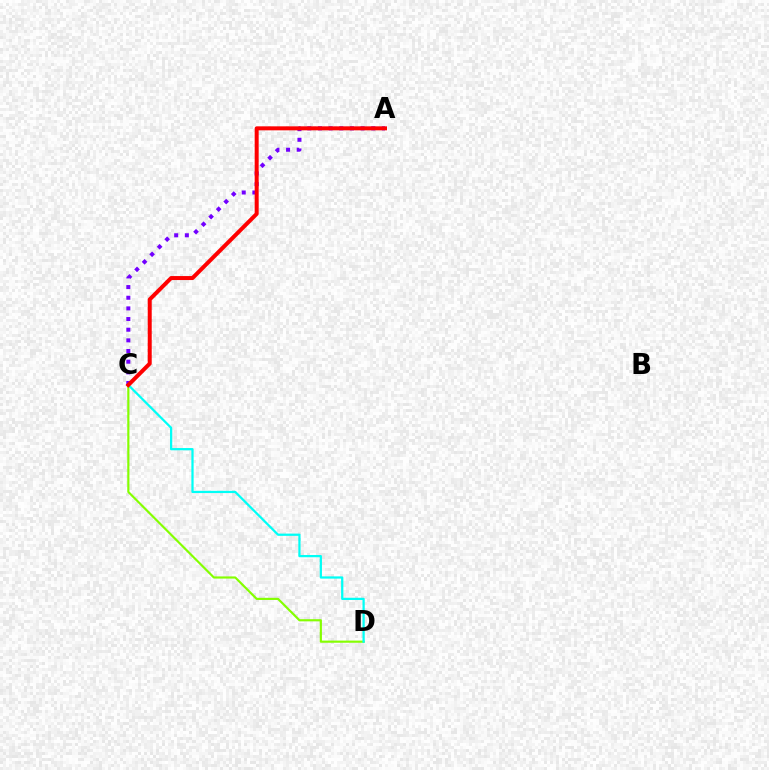{('A', 'C'): [{'color': '#7200ff', 'line_style': 'dotted', 'thickness': 2.9}, {'color': '#ff0000', 'line_style': 'solid', 'thickness': 2.87}], ('C', 'D'): [{'color': '#84ff00', 'line_style': 'solid', 'thickness': 1.56}, {'color': '#00fff6', 'line_style': 'solid', 'thickness': 1.62}]}